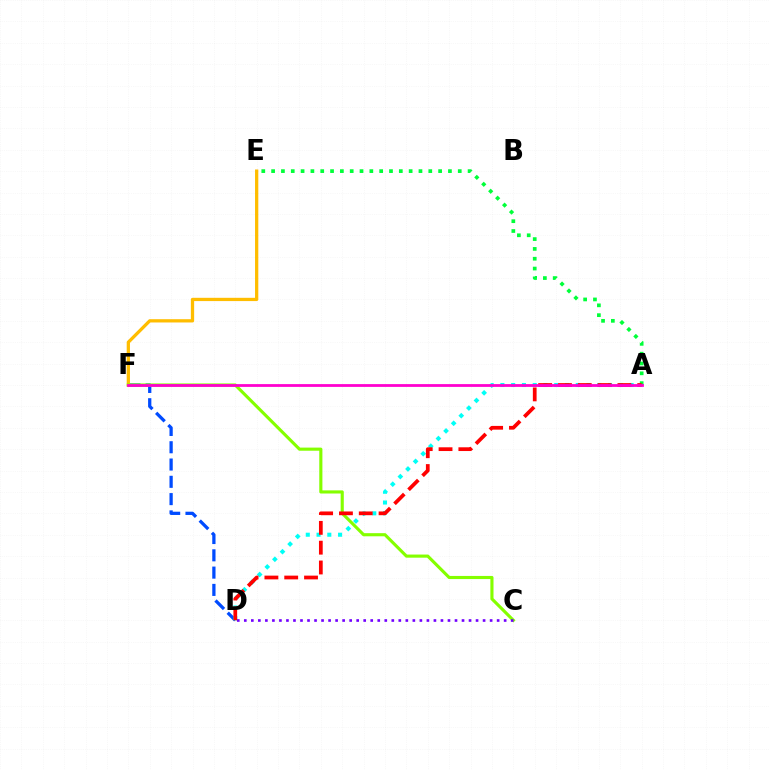{('D', 'F'): [{'color': '#004bff', 'line_style': 'dashed', 'thickness': 2.35}], ('A', 'D'): [{'color': '#00fff6', 'line_style': 'dotted', 'thickness': 2.93}, {'color': '#ff0000', 'line_style': 'dashed', 'thickness': 2.69}], ('A', 'E'): [{'color': '#00ff39', 'line_style': 'dotted', 'thickness': 2.67}], ('E', 'F'): [{'color': '#ffbd00', 'line_style': 'solid', 'thickness': 2.36}], ('C', 'F'): [{'color': '#84ff00', 'line_style': 'solid', 'thickness': 2.25}], ('C', 'D'): [{'color': '#7200ff', 'line_style': 'dotted', 'thickness': 1.91}], ('A', 'F'): [{'color': '#ff00cf', 'line_style': 'solid', 'thickness': 2.01}]}